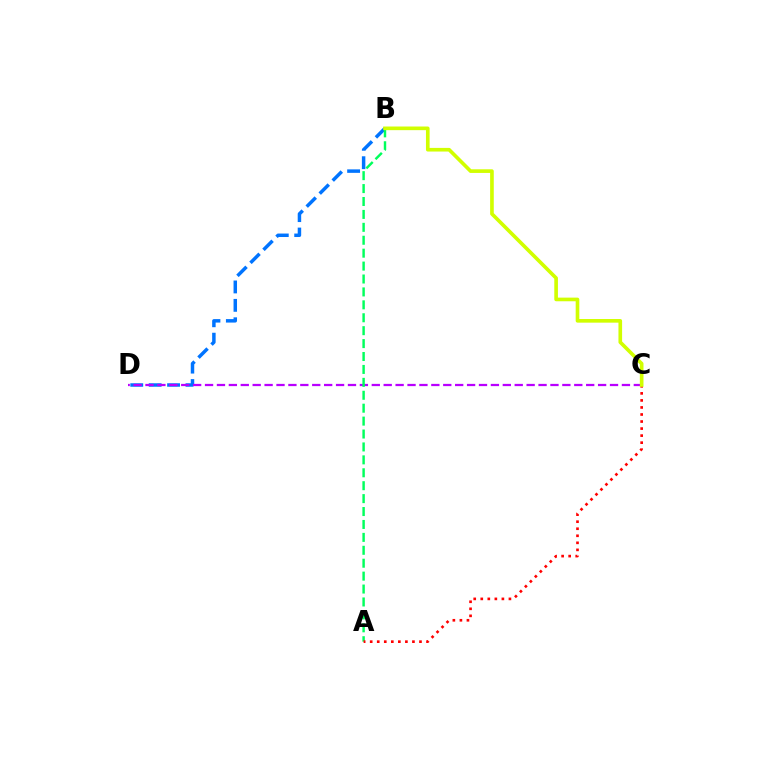{('B', 'D'): [{'color': '#0074ff', 'line_style': 'dashed', 'thickness': 2.5}], ('C', 'D'): [{'color': '#b900ff', 'line_style': 'dashed', 'thickness': 1.62}], ('A', 'B'): [{'color': '#00ff5c', 'line_style': 'dashed', 'thickness': 1.75}], ('A', 'C'): [{'color': '#ff0000', 'line_style': 'dotted', 'thickness': 1.91}], ('B', 'C'): [{'color': '#d1ff00', 'line_style': 'solid', 'thickness': 2.62}]}